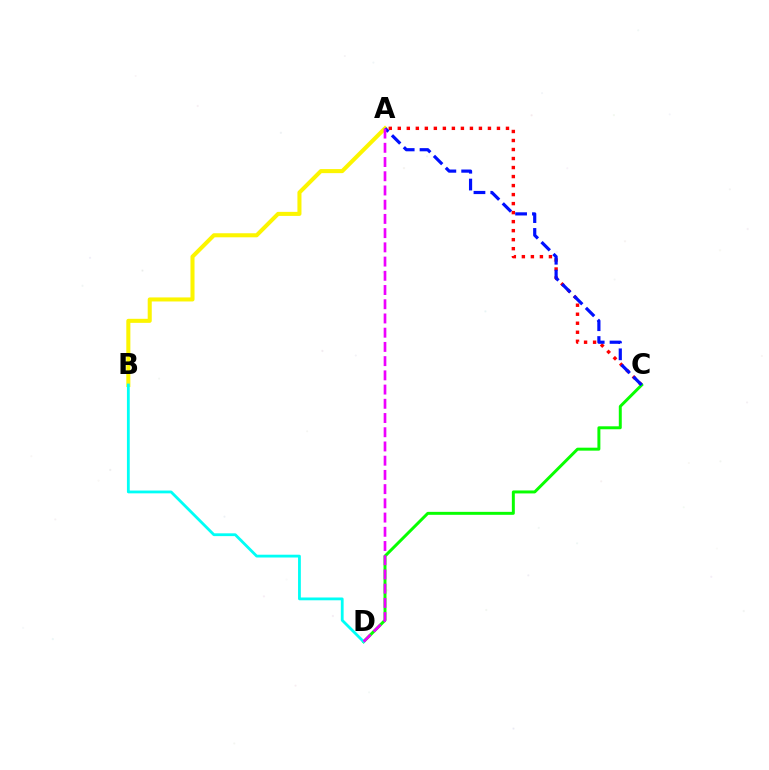{('A', 'B'): [{'color': '#fcf500', 'line_style': 'solid', 'thickness': 2.91}], ('A', 'C'): [{'color': '#ff0000', 'line_style': 'dotted', 'thickness': 2.45}, {'color': '#0010ff', 'line_style': 'dashed', 'thickness': 2.29}], ('C', 'D'): [{'color': '#08ff00', 'line_style': 'solid', 'thickness': 2.13}], ('B', 'D'): [{'color': '#00fff6', 'line_style': 'solid', 'thickness': 2.02}], ('A', 'D'): [{'color': '#ee00ff', 'line_style': 'dashed', 'thickness': 1.93}]}